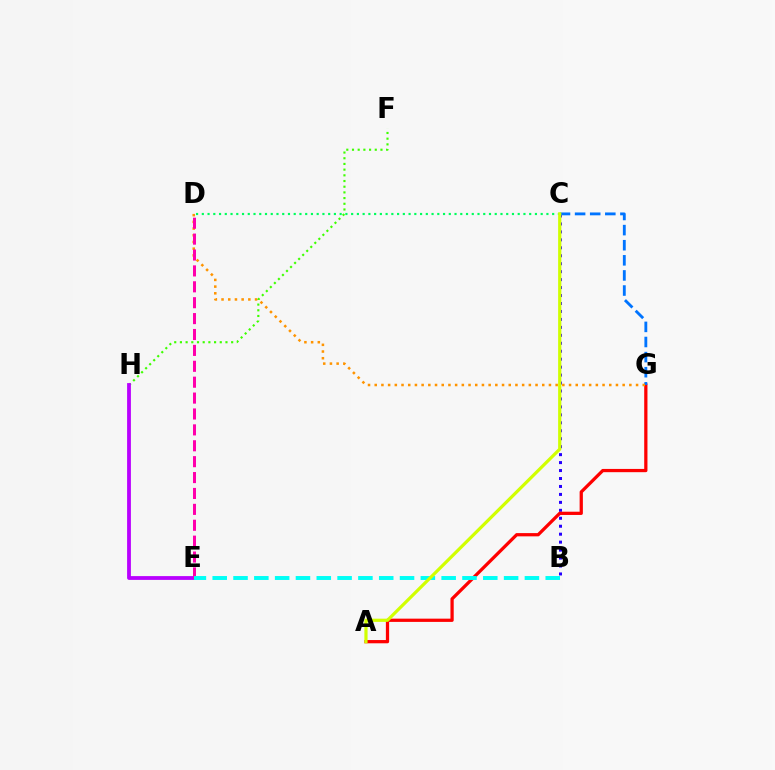{('B', 'C'): [{'color': '#2500ff', 'line_style': 'dotted', 'thickness': 2.16}], ('A', 'G'): [{'color': '#ff0000', 'line_style': 'solid', 'thickness': 2.34}], ('C', 'G'): [{'color': '#0074ff', 'line_style': 'dashed', 'thickness': 2.05}], ('F', 'H'): [{'color': '#3dff00', 'line_style': 'dotted', 'thickness': 1.55}], ('E', 'H'): [{'color': '#b900ff', 'line_style': 'solid', 'thickness': 2.74}], ('D', 'G'): [{'color': '#ff9400', 'line_style': 'dotted', 'thickness': 1.82}], ('D', 'E'): [{'color': '#ff00ac', 'line_style': 'dashed', 'thickness': 2.16}], ('C', 'D'): [{'color': '#00ff5c', 'line_style': 'dotted', 'thickness': 1.56}], ('B', 'E'): [{'color': '#00fff6', 'line_style': 'dashed', 'thickness': 2.83}], ('A', 'C'): [{'color': '#d1ff00', 'line_style': 'solid', 'thickness': 2.3}]}